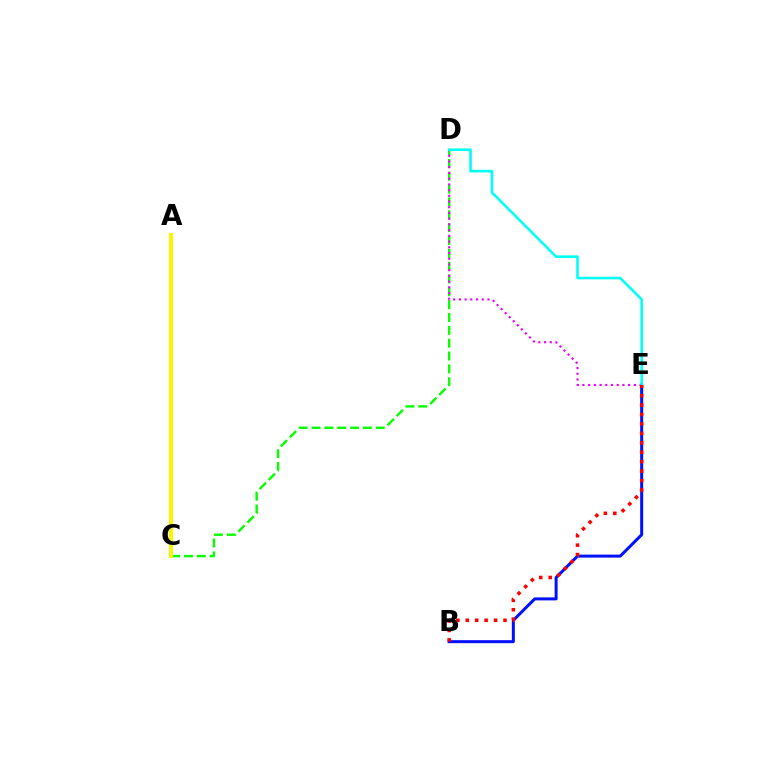{('B', 'E'): [{'color': '#0010ff', 'line_style': 'solid', 'thickness': 2.16}, {'color': '#ff0000', 'line_style': 'dotted', 'thickness': 2.56}], ('C', 'D'): [{'color': '#08ff00', 'line_style': 'dashed', 'thickness': 1.74}], ('D', 'E'): [{'color': '#ee00ff', 'line_style': 'dotted', 'thickness': 1.55}, {'color': '#00fff6', 'line_style': 'solid', 'thickness': 1.86}], ('A', 'C'): [{'color': '#fcf500', 'line_style': 'solid', 'thickness': 2.92}]}